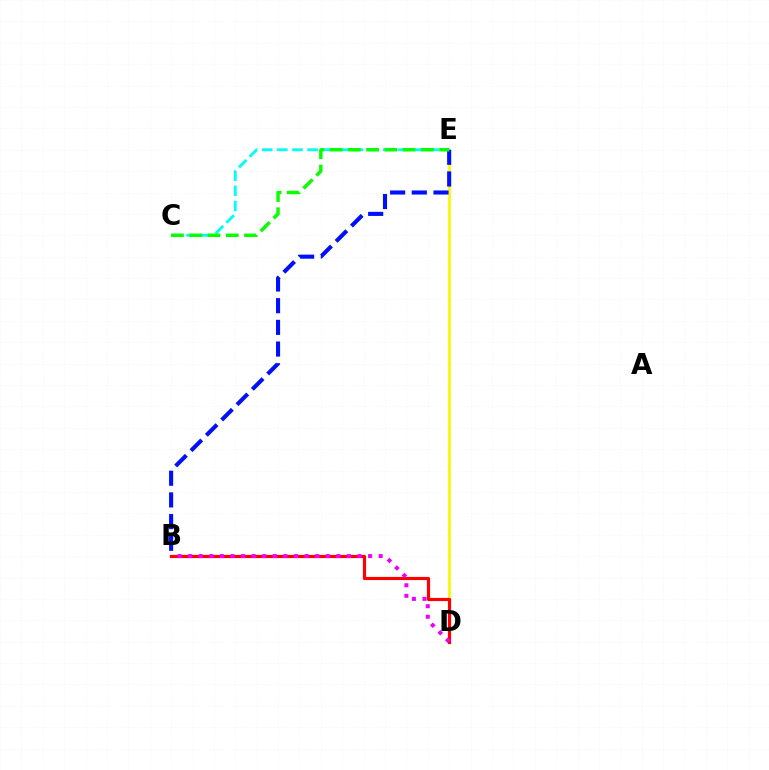{('D', 'E'): [{'color': '#fcf500', 'line_style': 'solid', 'thickness': 1.93}], ('B', 'D'): [{'color': '#ff0000', 'line_style': 'solid', 'thickness': 2.28}, {'color': '#ee00ff', 'line_style': 'dotted', 'thickness': 2.88}], ('B', 'E'): [{'color': '#0010ff', 'line_style': 'dashed', 'thickness': 2.95}], ('C', 'E'): [{'color': '#00fff6', 'line_style': 'dashed', 'thickness': 2.06}, {'color': '#08ff00', 'line_style': 'dashed', 'thickness': 2.48}]}